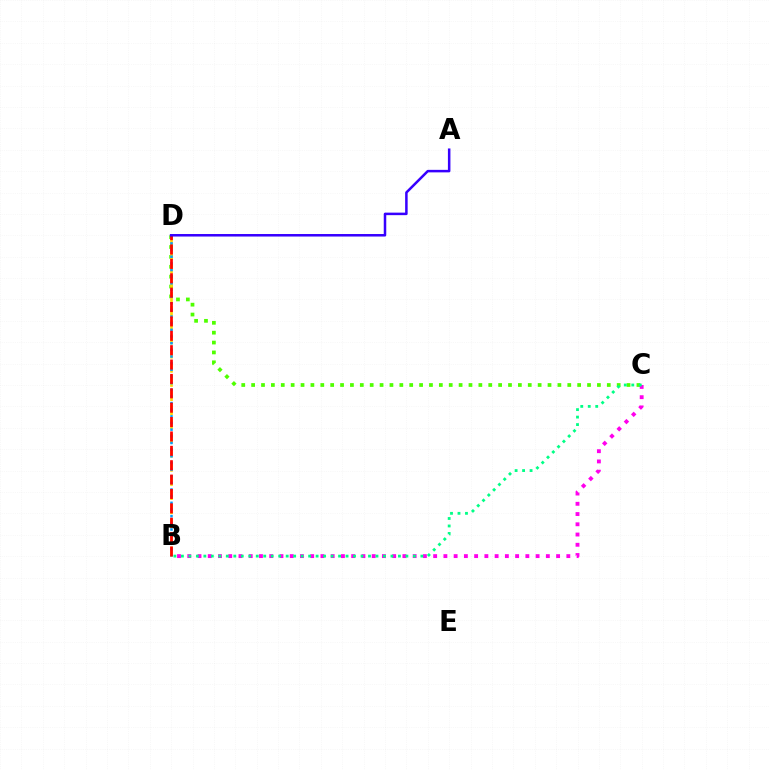{('C', 'D'): [{'color': '#4fff00', 'line_style': 'dotted', 'thickness': 2.68}], ('B', 'D'): [{'color': '#ffd500', 'line_style': 'dashed', 'thickness': 1.92}, {'color': '#009eff', 'line_style': 'dotted', 'thickness': 1.81}, {'color': '#ff0000', 'line_style': 'dashed', 'thickness': 1.95}], ('B', 'C'): [{'color': '#ff00ed', 'line_style': 'dotted', 'thickness': 2.78}, {'color': '#00ff86', 'line_style': 'dotted', 'thickness': 2.03}], ('A', 'D'): [{'color': '#3700ff', 'line_style': 'solid', 'thickness': 1.81}]}